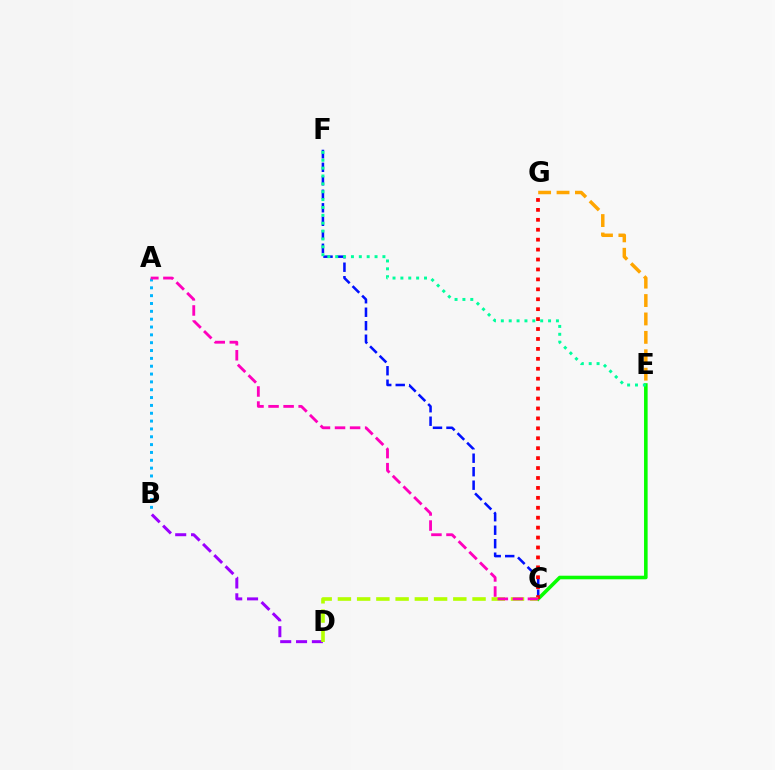{('C', 'E'): [{'color': '#08ff00', 'line_style': 'solid', 'thickness': 2.58}], ('C', 'F'): [{'color': '#0010ff', 'line_style': 'dashed', 'thickness': 1.83}], ('E', 'F'): [{'color': '#00ff9d', 'line_style': 'dotted', 'thickness': 2.14}], ('B', 'D'): [{'color': '#9b00ff', 'line_style': 'dashed', 'thickness': 2.15}], ('C', 'G'): [{'color': '#ff0000', 'line_style': 'dotted', 'thickness': 2.7}], ('A', 'B'): [{'color': '#00b5ff', 'line_style': 'dotted', 'thickness': 2.13}], ('C', 'D'): [{'color': '#b3ff00', 'line_style': 'dashed', 'thickness': 2.61}], ('E', 'G'): [{'color': '#ffa500', 'line_style': 'dashed', 'thickness': 2.5}], ('A', 'C'): [{'color': '#ff00bd', 'line_style': 'dashed', 'thickness': 2.05}]}